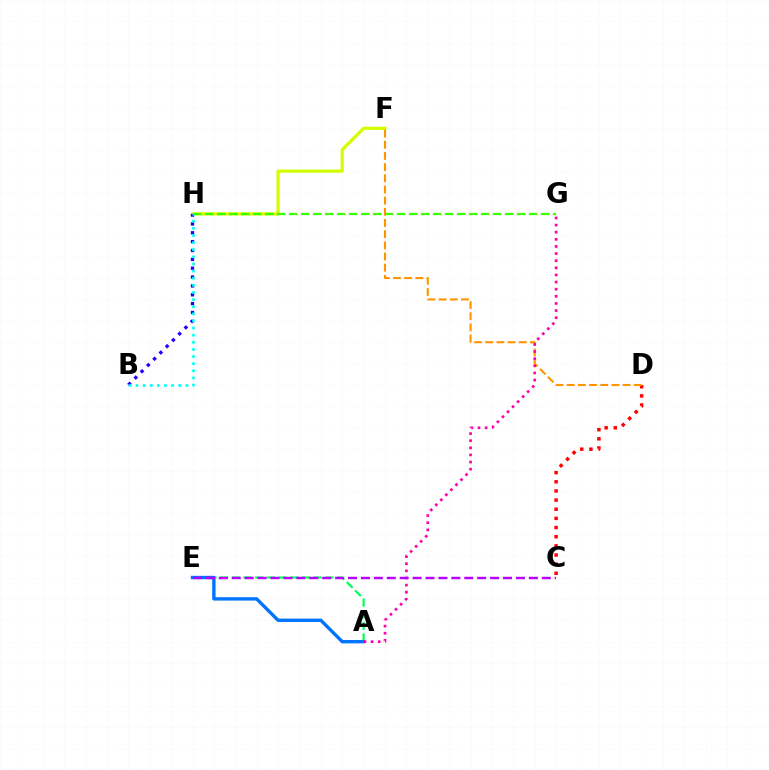{('C', 'D'): [{'color': '#ff0000', 'line_style': 'dotted', 'thickness': 2.49}], ('F', 'H'): [{'color': '#d1ff00', 'line_style': 'solid', 'thickness': 2.32}], ('A', 'E'): [{'color': '#00ff5c', 'line_style': 'dashed', 'thickness': 1.59}, {'color': '#0074ff', 'line_style': 'solid', 'thickness': 2.43}], ('B', 'H'): [{'color': '#2500ff', 'line_style': 'dotted', 'thickness': 2.41}, {'color': '#00fff6', 'line_style': 'dotted', 'thickness': 1.94}], ('G', 'H'): [{'color': '#3dff00', 'line_style': 'dashed', 'thickness': 1.63}], ('D', 'F'): [{'color': '#ff9400', 'line_style': 'dashed', 'thickness': 1.52}], ('A', 'G'): [{'color': '#ff00ac', 'line_style': 'dotted', 'thickness': 1.94}], ('C', 'E'): [{'color': '#b900ff', 'line_style': 'dashed', 'thickness': 1.75}]}